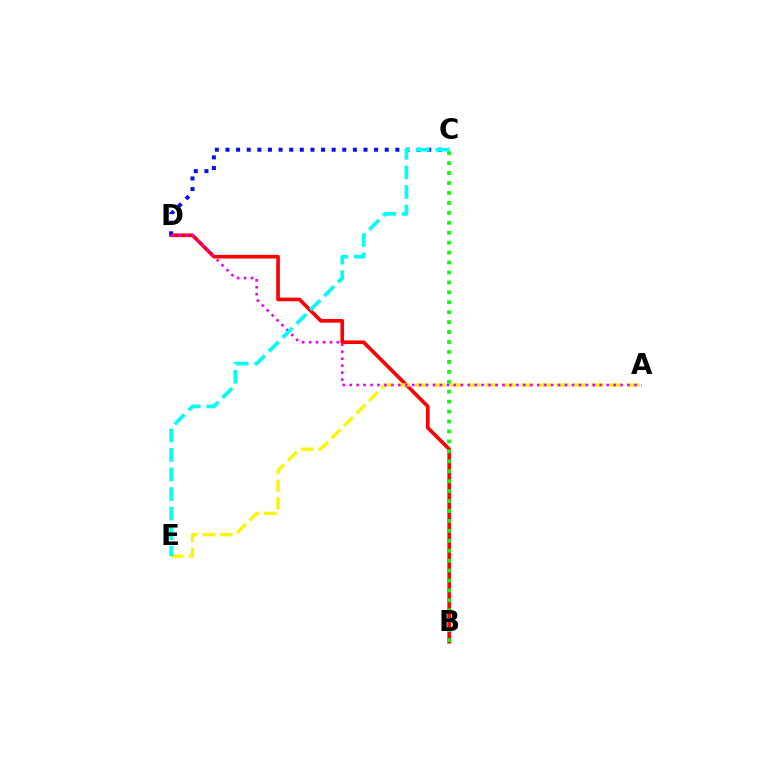{('B', 'D'): [{'color': '#ff0000', 'line_style': 'solid', 'thickness': 2.63}], ('C', 'D'): [{'color': '#0010ff', 'line_style': 'dotted', 'thickness': 2.88}], ('A', 'E'): [{'color': '#fcf500', 'line_style': 'dashed', 'thickness': 2.4}], ('B', 'C'): [{'color': '#08ff00', 'line_style': 'dotted', 'thickness': 2.7}], ('A', 'D'): [{'color': '#ee00ff', 'line_style': 'dotted', 'thickness': 1.89}], ('C', 'E'): [{'color': '#00fff6', 'line_style': 'dashed', 'thickness': 2.66}]}